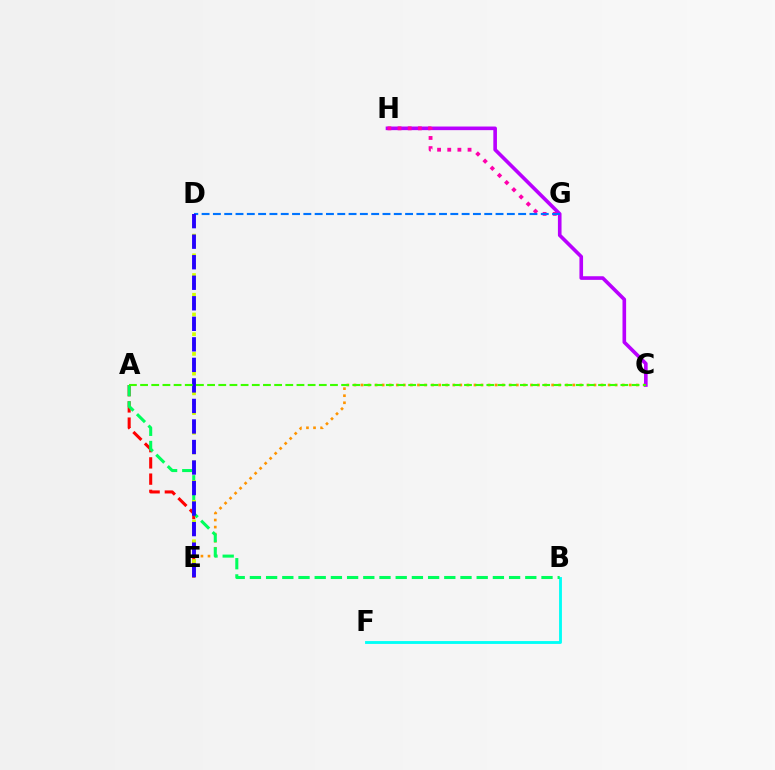{('A', 'E'): [{'color': '#ff0000', 'line_style': 'dashed', 'thickness': 2.21}], ('C', 'E'): [{'color': '#ff9400', 'line_style': 'dotted', 'thickness': 1.92}], ('B', 'F'): [{'color': '#00fff6', 'line_style': 'solid', 'thickness': 2.06}], ('A', 'B'): [{'color': '#00ff5c', 'line_style': 'dashed', 'thickness': 2.2}], ('C', 'H'): [{'color': '#b900ff', 'line_style': 'solid', 'thickness': 2.61}], ('G', 'H'): [{'color': '#ff00ac', 'line_style': 'dotted', 'thickness': 2.76}], ('D', 'E'): [{'color': '#d1ff00', 'line_style': 'dotted', 'thickness': 2.68}, {'color': '#2500ff', 'line_style': 'dashed', 'thickness': 2.79}], ('D', 'G'): [{'color': '#0074ff', 'line_style': 'dashed', 'thickness': 1.54}], ('A', 'C'): [{'color': '#3dff00', 'line_style': 'dashed', 'thickness': 1.52}]}